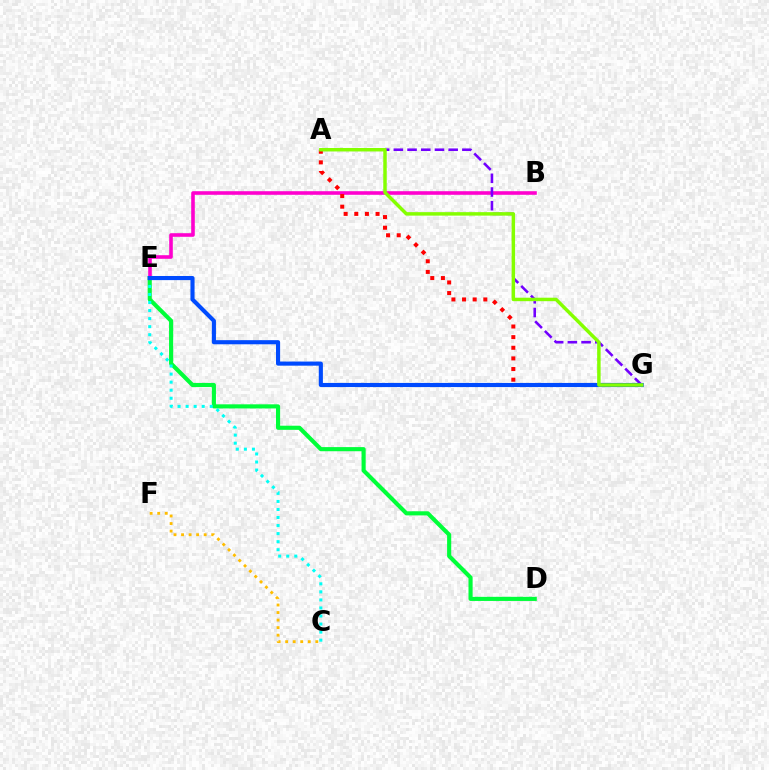{('B', 'E'): [{'color': '#ff00cf', 'line_style': 'solid', 'thickness': 2.59}], ('D', 'E'): [{'color': '#00ff39', 'line_style': 'solid', 'thickness': 2.97}], ('C', 'E'): [{'color': '#00fff6', 'line_style': 'dotted', 'thickness': 2.19}], ('A', 'G'): [{'color': '#7200ff', 'line_style': 'dashed', 'thickness': 1.86}, {'color': '#ff0000', 'line_style': 'dotted', 'thickness': 2.89}, {'color': '#84ff00', 'line_style': 'solid', 'thickness': 2.5}], ('E', 'G'): [{'color': '#004bff', 'line_style': 'solid', 'thickness': 2.97}], ('C', 'F'): [{'color': '#ffbd00', 'line_style': 'dotted', 'thickness': 2.05}]}